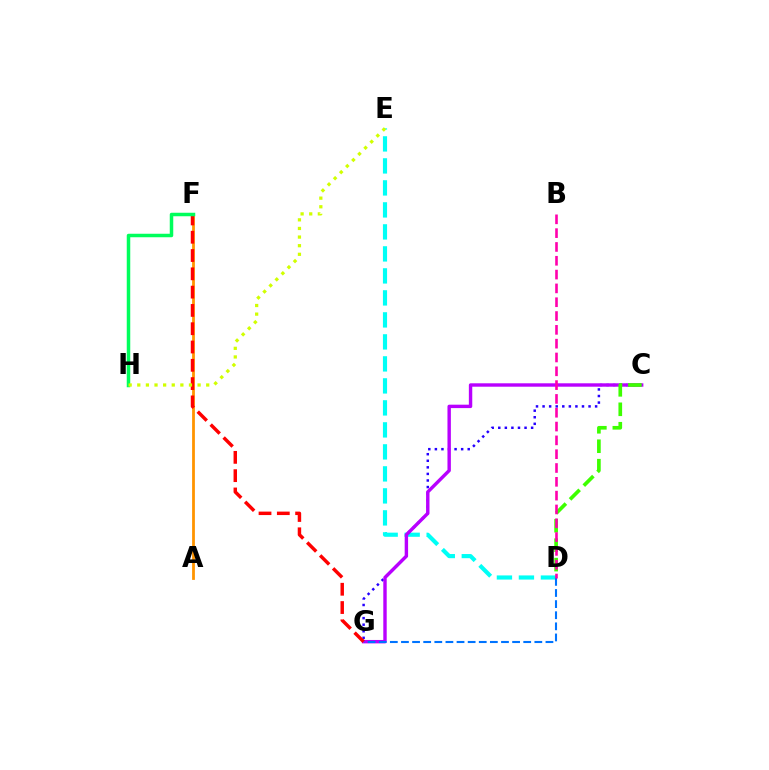{('D', 'E'): [{'color': '#00fff6', 'line_style': 'dashed', 'thickness': 2.99}], ('C', 'G'): [{'color': '#2500ff', 'line_style': 'dotted', 'thickness': 1.78}, {'color': '#b900ff', 'line_style': 'solid', 'thickness': 2.45}], ('A', 'F'): [{'color': '#ff9400', 'line_style': 'solid', 'thickness': 2.01}], ('F', 'G'): [{'color': '#ff0000', 'line_style': 'dashed', 'thickness': 2.49}], ('D', 'G'): [{'color': '#0074ff', 'line_style': 'dashed', 'thickness': 1.51}], ('C', 'D'): [{'color': '#3dff00', 'line_style': 'dashed', 'thickness': 2.64}], ('B', 'D'): [{'color': '#ff00ac', 'line_style': 'dashed', 'thickness': 1.88}], ('F', 'H'): [{'color': '#00ff5c', 'line_style': 'solid', 'thickness': 2.52}], ('E', 'H'): [{'color': '#d1ff00', 'line_style': 'dotted', 'thickness': 2.34}]}